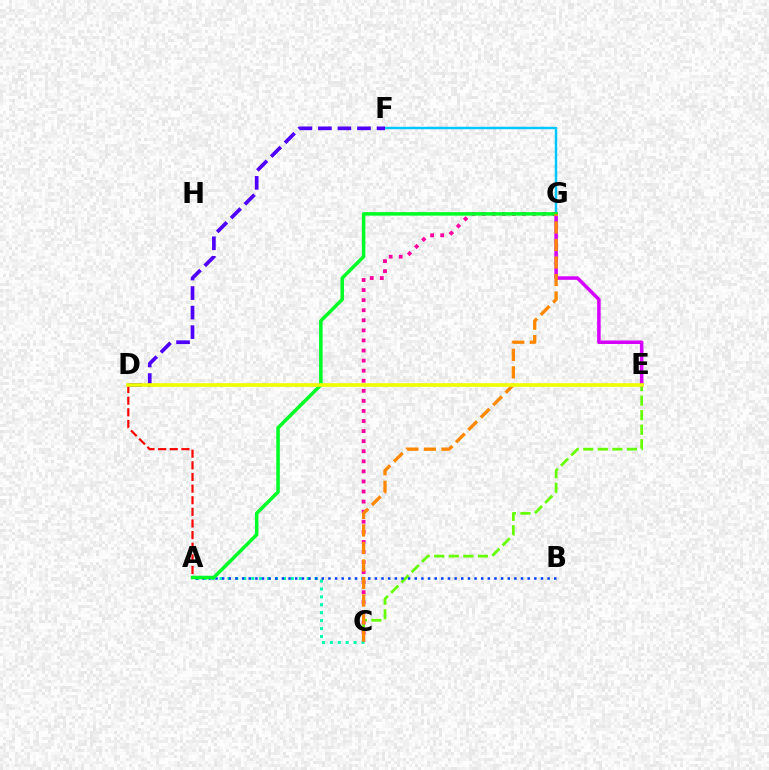{('C', 'E'): [{'color': '#66ff00', 'line_style': 'dashed', 'thickness': 1.98}], ('E', 'G'): [{'color': '#d600ff', 'line_style': 'solid', 'thickness': 2.53}], ('A', 'D'): [{'color': '#ff0000', 'line_style': 'dashed', 'thickness': 1.58}], ('F', 'G'): [{'color': '#00c7ff', 'line_style': 'solid', 'thickness': 1.77}], ('C', 'G'): [{'color': '#ff00a0', 'line_style': 'dotted', 'thickness': 2.74}, {'color': '#ff8800', 'line_style': 'dashed', 'thickness': 2.38}], ('A', 'C'): [{'color': '#00ffaf', 'line_style': 'dotted', 'thickness': 2.15}], ('A', 'B'): [{'color': '#003fff', 'line_style': 'dotted', 'thickness': 1.8}], ('A', 'G'): [{'color': '#00ff27', 'line_style': 'solid', 'thickness': 2.53}], ('D', 'F'): [{'color': '#4f00ff', 'line_style': 'dashed', 'thickness': 2.65}], ('D', 'E'): [{'color': '#eeff00', 'line_style': 'solid', 'thickness': 2.59}]}